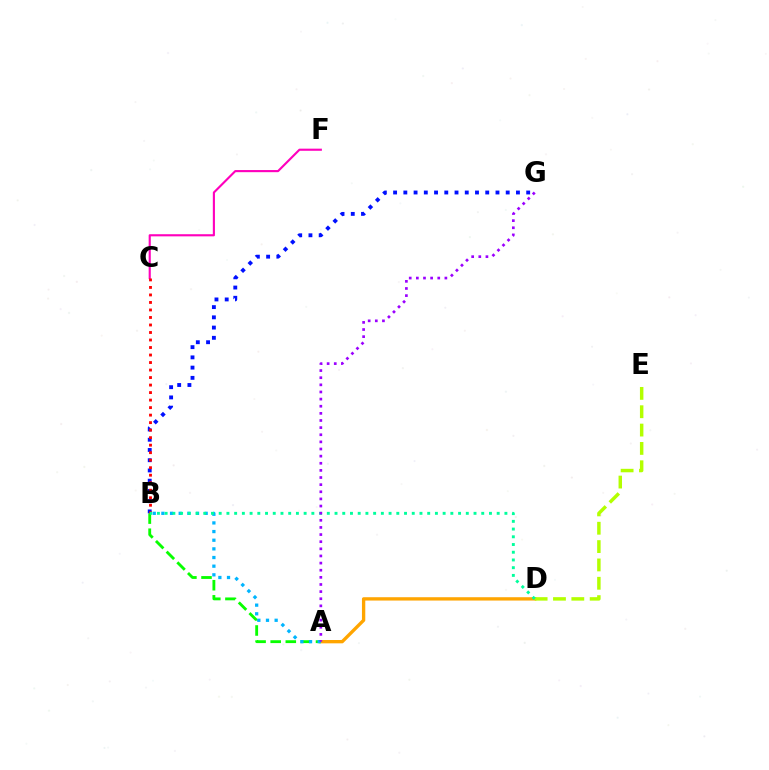{('A', 'D'): [{'color': '#ffa500', 'line_style': 'solid', 'thickness': 2.4}], ('B', 'G'): [{'color': '#0010ff', 'line_style': 'dotted', 'thickness': 2.78}], ('A', 'B'): [{'color': '#08ff00', 'line_style': 'dashed', 'thickness': 2.05}, {'color': '#00b5ff', 'line_style': 'dotted', 'thickness': 2.35}], ('C', 'F'): [{'color': '#ff00bd', 'line_style': 'solid', 'thickness': 1.53}], ('D', 'E'): [{'color': '#b3ff00', 'line_style': 'dashed', 'thickness': 2.49}], ('B', 'C'): [{'color': '#ff0000', 'line_style': 'dotted', 'thickness': 2.04}], ('B', 'D'): [{'color': '#00ff9d', 'line_style': 'dotted', 'thickness': 2.1}], ('A', 'G'): [{'color': '#9b00ff', 'line_style': 'dotted', 'thickness': 1.94}]}